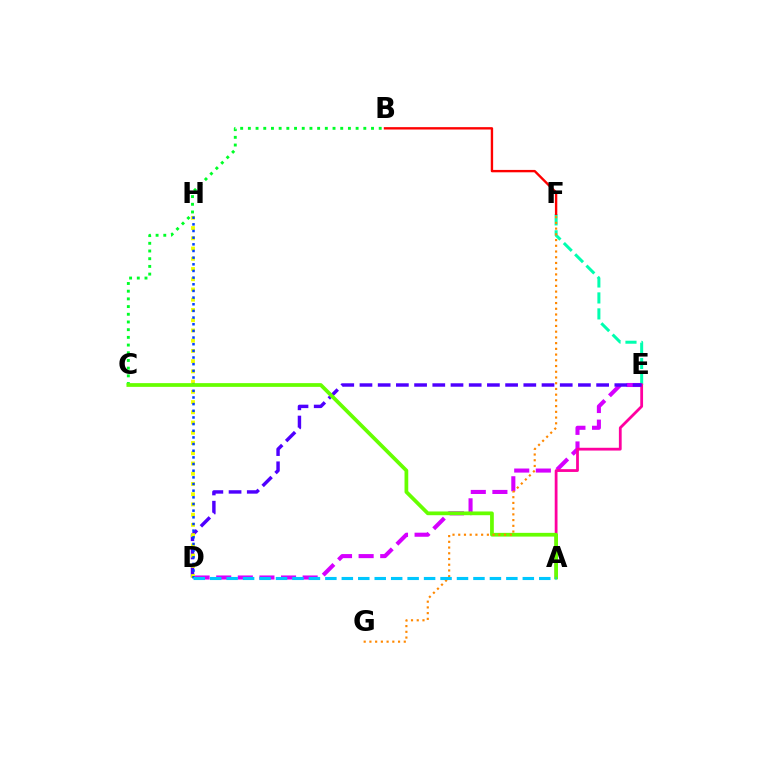{('E', 'F'): [{'color': '#00ffaf', 'line_style': 'dashed', 'thickness': 2.17}], ('D', 'E'): [{'color': '#d600ff', 'line_style': 'dashed', 'thickness': 2.94}, {'color': '#4f00ff', 'line_style': 'dashed', 'thickness': 2.47}], ('B', 'F'): [{'color': '#ff0000', 'line_style': 'solid', 'thickness': 1.71}], ('A', 'E'): [{'color': '#ff00a0', 'line_style': 'solid', 'thickness': 2.0}], ('D', 'H'): [{'color': '#eeff00', 'line_style': 'dotted', 'thickness': 2.78}, {'color': '#003fff', 'line_style': 'dotted', 'thickness': 1.81}], ('B', 'C'): [{'color': '#00ff27', 'line_style': 'dotted', 'thickness': 2.09}], ('A', 'C'): [{'color': '#66ff00', 'line_style': 'solid', 'thickness': 2.69}], ('F', 'G'): [{'color': '#ff8800', 'line_style': 'dotted', 'thickness': 1.56}], ('A', 'D'): [{'color': '#00c7ff', 'line_style': 'dashed', 'thickness': 2.24}]}